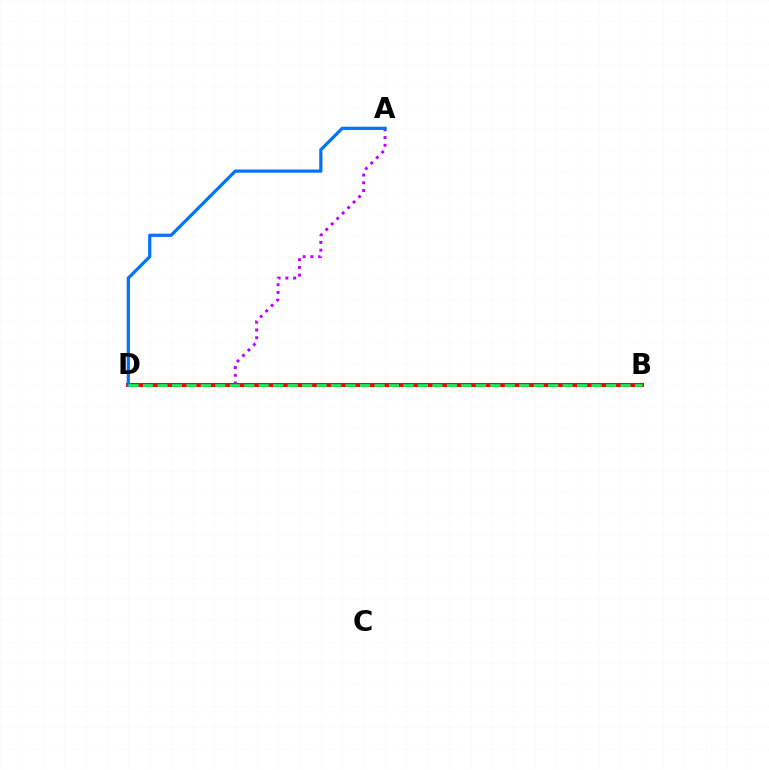{('A', 'D'): [{'color': '#b900ff', 'line_style': 'dotted', 'thickness': 2.1}, {'color': '#0074ff', 'line_style': 'solid', 'thickness': 2.32}], ('B', 'D'): [{'color': '#d1ff00', 'line_style': 'dotted', 'thickness': 2.87}, {'color': '#ff0000', 'line_style': 'solid', 'thickness': 2.89}, {'color': '#00ff5c', 'line_style': 'dashed', 'thickness': 1.97}]}